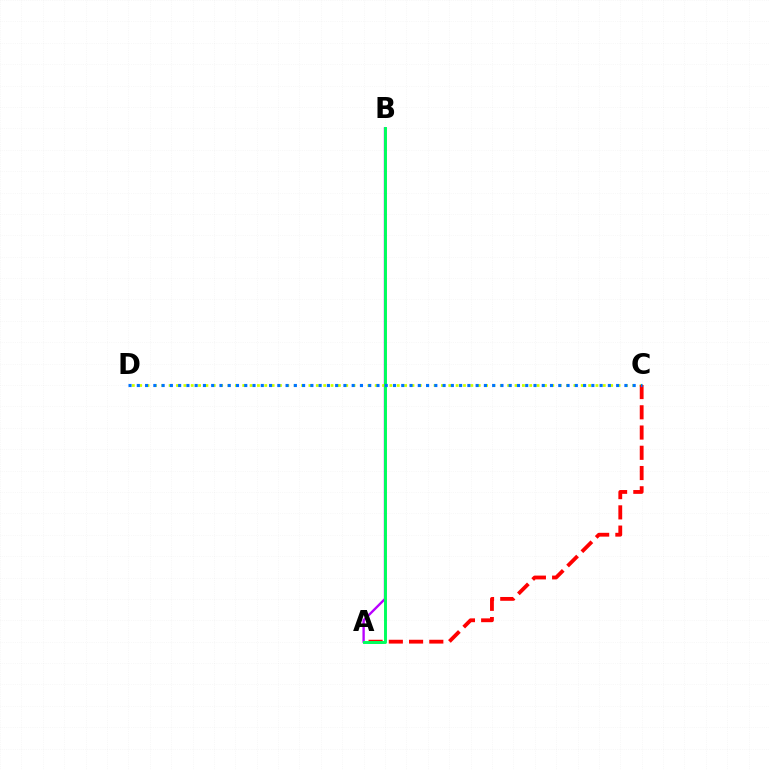{('A', 'B'): [{'color': '#b900ff', 'line_style': 'solid', 'thickness': 1.69}, {'color': '#00ff5c', 'line_style': 'solid', 'thickness': 2.11}], ('C', 'D'): [{'color': '#d1ff00', 'line_style': 'dotted', 'thickness': 2.0}, {'color': '#0074ff', 'line_style': 'dotted', 'thickness': 2.25}], ('A', 'C'): [{'color': '#ff0000', 'line_style': 'dashed', 'thickness': 2.75}]}